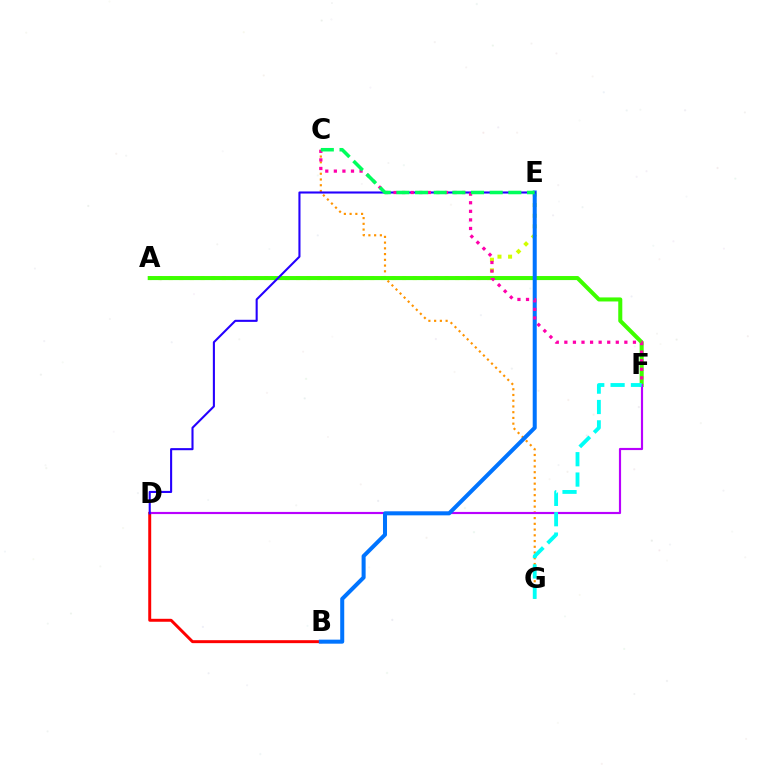{('A', 'E'): [{'color': '#d1ff00', 'line_style': 'dotted', 'thickness': 2.88}], ('C', 'G'): [{'color': '#ff9400', 'line_style': 'dotted', 'thickness': 1.56}], ('A', 'F'): [{'color': '#3dff00', 'line_style': 'solid', 'thickness': 2.91}], ('B', 'D'): [{'color': '#ff0000', 'line_style': 'solid', 'thickness': 2.13}], ('D', 'F'): [{'color': '#b900ff', 'line_style': 'solid', 'thickness': 1.56}], ('B', 'E'): [{'color': '#0074ff', 'line_style': 'solid', 'thickness': 2.9}], ('D', 'E'): [{'color': '#2500ff', 'line_style': 'solid', 'thickness': 1.51}], ('C', 'F'): [{'color': '#ff00ac', 'line_style': 'dotted', 'thickness': 2.33}], ('C', 'E'): [{'color': '#00ff5c', 'line_style': 'dashed', 'thickness': 2.53}], ('F', 'G'): [{'color': '#00fff6', 'line_style': 'dashed', 'thickness': 2.77}]}